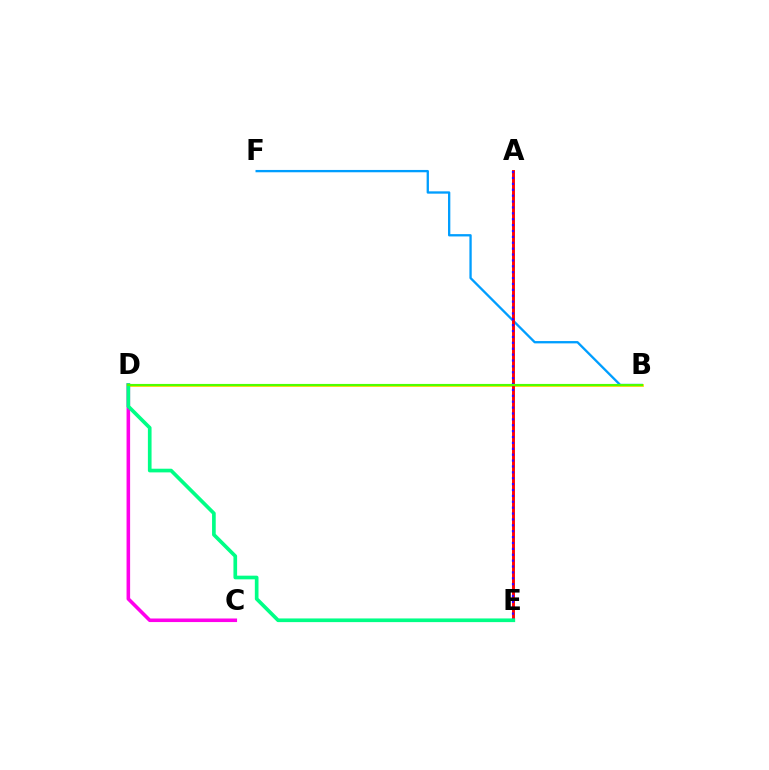{('B', 'F'): [{'color': '#009eff', 'line_style': 'solid', 'thickness': 1.67}], ('B', 'D'): [{'color': '#ffd500', 'line_style': 'solid', 'thickness': 1.98}, {'color': '#4fff00', 'line_style': 'solid', 'thickness': 1.54}], ('C', 'D'): [{'color': '#ff00ed', 'line_style': 'solid', 'thickness': 2.57}], ('A', 'E'): [{'color': '#ff0000', 'line_style': 'solid', 'thickness': 2.1}, {'color': '#3700ff', 'line_style': 'dotted', 'thickness': 1.6}], ('D', 'E'): [{'color': '#00ff86', 'line_style': 'solid', 'thickness': 2.64}]}